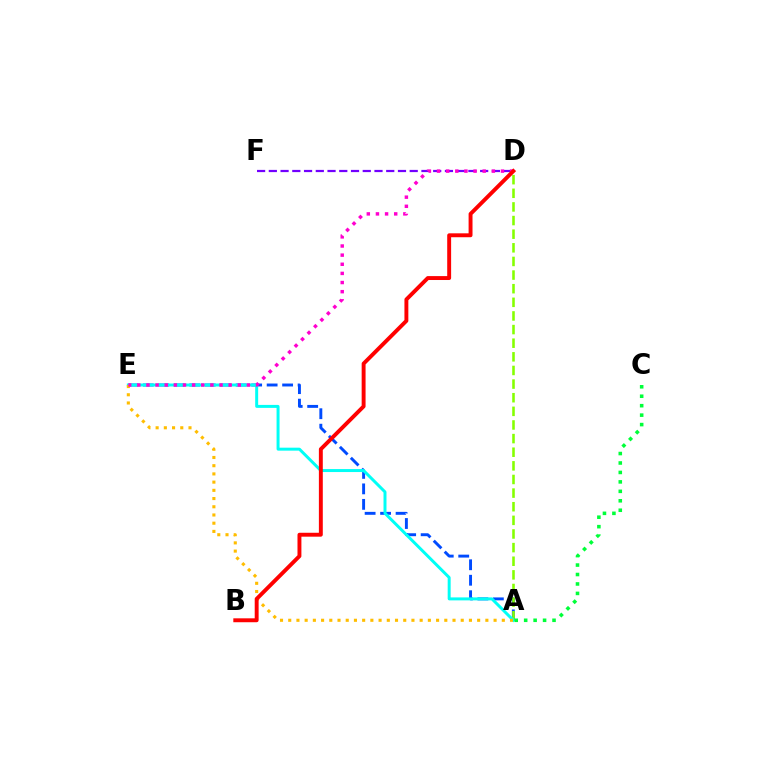{('A', 'E'): [{'color': '#004bff', 'line_style': 'dashed', 'thickness': 2.1}, {'color': '#00fff6', 'line_style': 'solid', 'thickness': 2.14}, {'color': '#ffbd00', 'line_style': 'dotted', 'thickness': 2.23}], ('A', 'D'): [{'color': '#84ff00', 'line_style': 'dashed', 'thickness': 1.85}], ('D', 'F'): [{'color': '#7200ff', 'line_style': 'dashed', 'thickness': 1.59}], ('A', 'C'): [{'color': '#00ff39', 'line_style': 'dotted', 'thickness': 2.57}], ('D', 'E'): [{'color': '#ff00cf', 'line_style': 'dotted', 'thickness': 2.48}], ('B', 'D'): [{'color': '#ff0000', 'line_style': 'solid', 'thickness': 2.82}]}